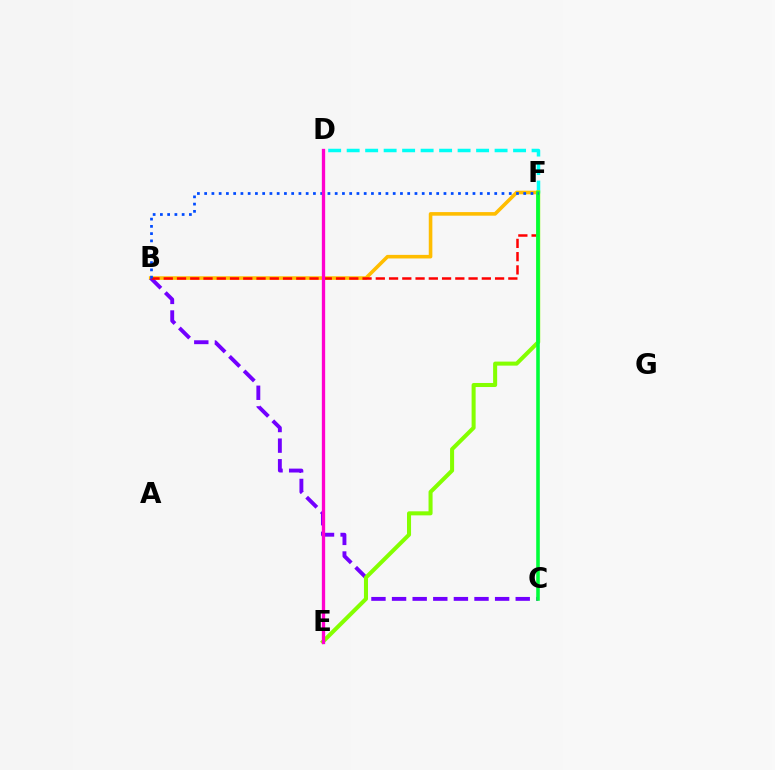{('D', 'F'): [{'color': '#00fff6', 'line_style': 'dashed', 'thickness': 2.51}], ('B', 'F'): [{'color': '#ffbd00', 'line_style': 'solid', 'thickness': 2.58}, {'color': '#ff0000', 'line_style': 'dashed', 'thickness': 1.8}, {'color': '#004bff', 'line_style': 'dotted', 'thickness': 1.97}], ('B', 'C'): [{'color': '#7200ff', 'line_style': 'dashed', 'thickness': 2.8}], ('E', 'F'): [{'color': '#84ff00', 'line_style': 'solid', 'thickness': 2.91}], ('C', 'F'): [{'color': '#00ff39', 'line_style': 'solid', 'thickness': 2.57}], ('D', 'E'): [{'color': '#ff00cf', 'line_style': 'solid', 'thickness': 2.38}]}